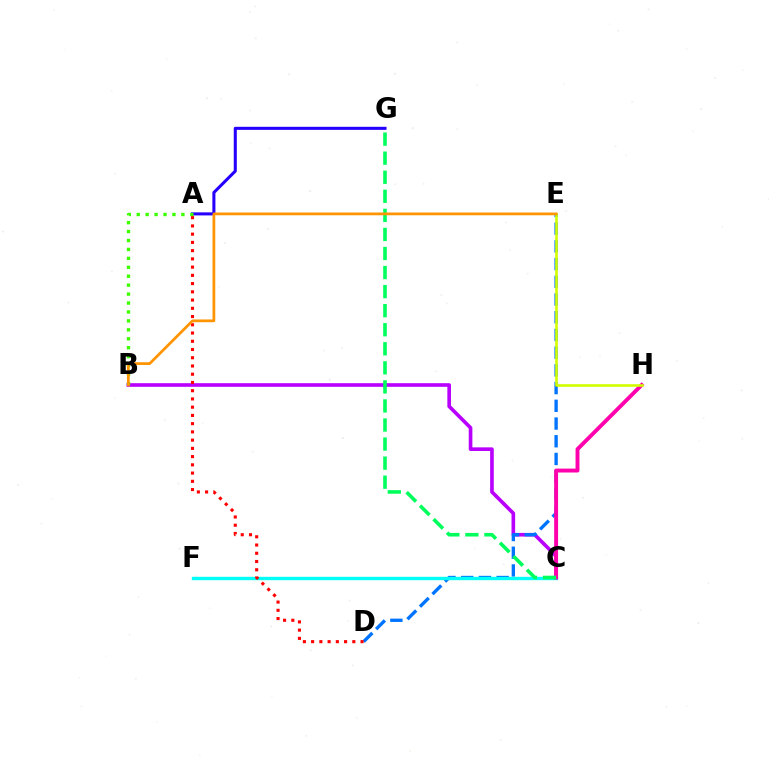{('A', 'G'): [{'color': '#2500ff', 'line_style': 'solid', 'thickness': 2.2}], ('B', 'C'): [{'color': '#b900ff', 'line_style': 'solid', 'thickness': 2.62}], ('D', 'E'): [{'color': '#0074ff', 'line_style': 'dashed', 'thickness': 2.41}], ('C', 'F'): [{'color': '#00fff6', 'line_style': 'solid', 'thickness': 2.41}], ('C', 'H'): [{'color': '#ff00ac', 'line_style': 'solid', 'thickness': 2.81}], ('A', 'B'): [{'color': '#3dff00', 'line_style': 'dotted', 'thickness': 2.43}], ('C', 'G'): [{'color': '#00ff5c', 'line_style': 'dashed', 'thickness': 2.59}], ('E', 'H'): [{'color': '#d1ff00', 'line_style': 'solid', 'thickness': 1.88}], ('A', 'D'): [{'color': '#ff0000', 'line_style': 'dotted', 'thickness': 2.24}], ('B', 'E'): [{'color': '#ff9400', 'line_style': 'solid', 'thickness': 1.97}]}